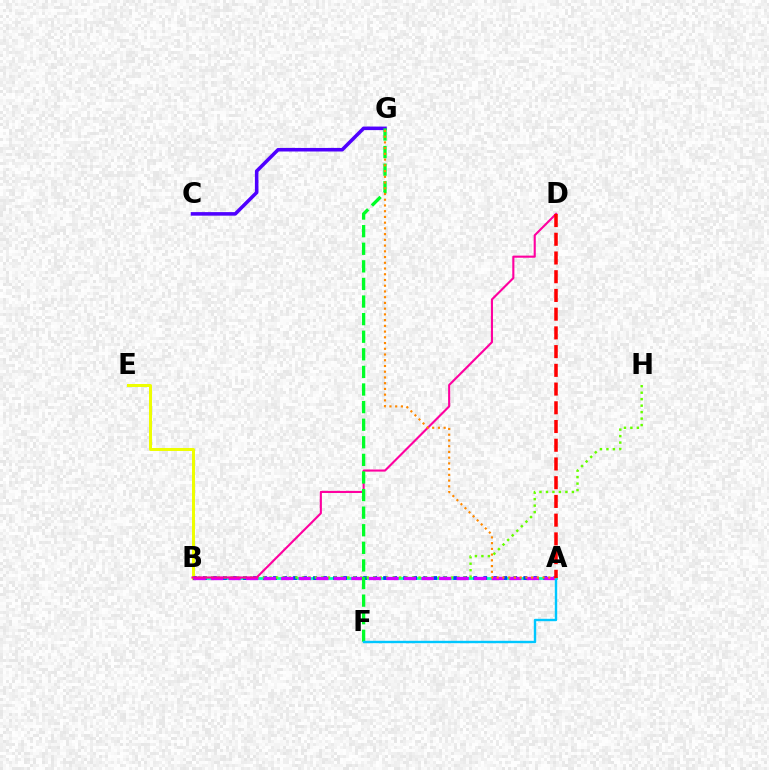{('A', 'B'): [{'color': '#00ffaf', 'line_style': 'solid', 'thickness': 1.98}, {'color': '#003fff', 'line_style': 'dotted', 'thickness': 2.72}, {'color': '#d600ff', 'line_style': 'dashed', 'thickness': 2.38}], ('B', 'E'): [{'color': '#eeff00', 'line_style': 'solid', 'thickness': 2.15}], ('B', 'H'): [{'color': '#66ff00', 'line_style': 'dotted', 'thickness': 1.76}], ('C', 'G'): [{'color': '#4f00ff', 'line_style': 'solid', 'thickness': 2.56}], ('B', 'D'): [{'color': '#ff00a0', 'line_style': 'solid', 'thickness': 1.52}], ('F', 'G'): [{'color': '#00ff27', 'line_style': 'dashed', 'thickness': 2.39}], ('A', 'F'): [{'color': '#00c7ff', 'line_style': 'solid', 'thickness': 1.73}], ('A', 'G'): [{'color': '#ff8800', 'line_style': 'dotted', 'thickness': 1.56}], ('A', 'D'): [{'color': '#ff0000', 'line_style': 'dashed', 'thickness': 2.54}]}